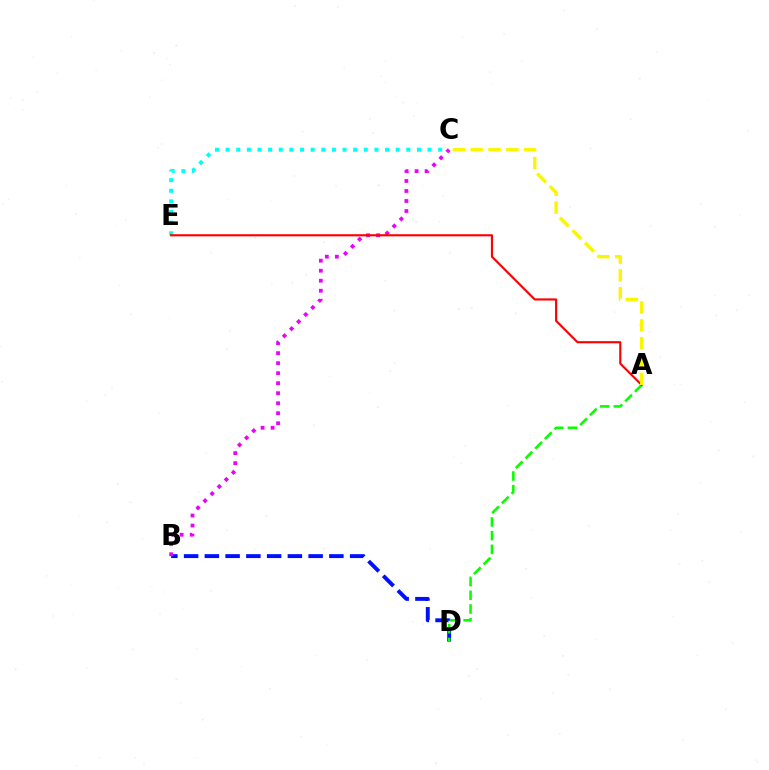{('B', 'D'): [{'color': '#0010ff', 'line_style': 'dashed', 'thickness': 2.82}], ('C', 'E'): [{'color': '#00fff6', 'line_style': 'dotted', 'thickness': 2.89}], ('A', 'D'): [{'color': '#08ff00', 'line_style': 'dashed', 'thickness': 1.86}], ('B', 'C'): [{'color': '#ee00ff', 'line_style': 'dotted', 'thickness': 2.72}], ('A', 'E'): [{'color': '#ff0000', 'line_style': 'solid', 'thickness': 1.54}], ('A', 'C'): [{'color': '#fcf500', 'line_style': 'dashed', 'thickness': 2.42}]}